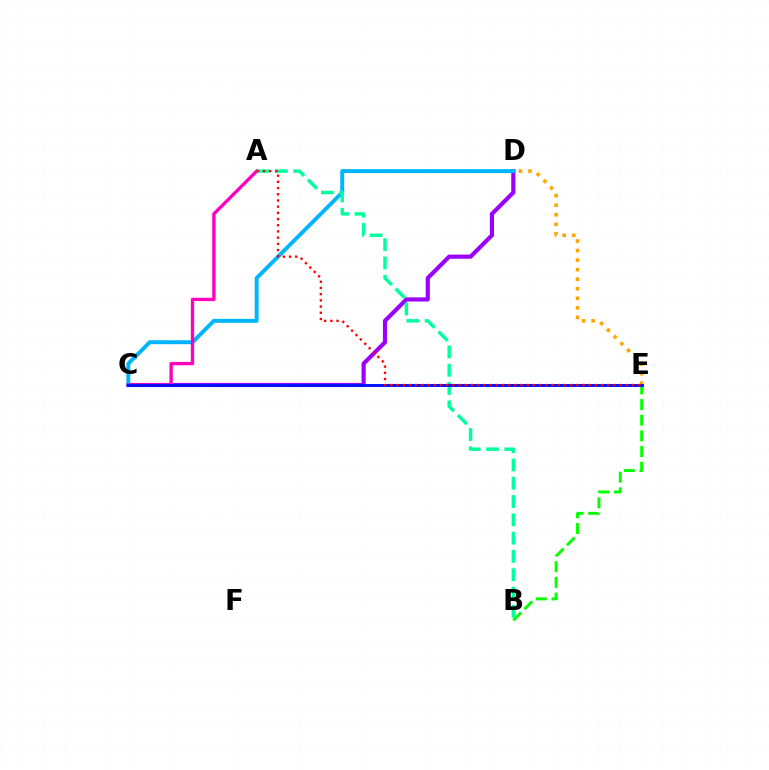{('C', 'D'): [{'color': '#9b00ff', 'line_style': 'solid', 'thickness': 2.99}, {'color': '#00b5ff', 'line_style': 'solid', 'thickness': 2.84}], ('D', 'E'): [{'color': '#ffa500', 'line_style': 'dotted', 'thickness': 2.59}], ('C', 'E'): [{'color': '#b3ff00', 'line_style': 'dotted', 'thickness': 1.96}, {'color': '#0010ff', 'line_style': 'solid', 'thickness': 2.1}], ('B', 'E'): [{'color': '#08ff00', 'line_style': 'dashed', 'thickness': 2.13}], ('A', 'C'): [{'color': '#ff00bd', 'line_style': 'solid', 'thickness': 2.39}], ('A', 'B'): [{'color': '#00ff9d', 'line_style': 'dashed', 'thickness': 2.49}], ('A', 'E'): [{'color': '#ff0000', 'line_style': 'dotted', 'thickness': 1.68}]}